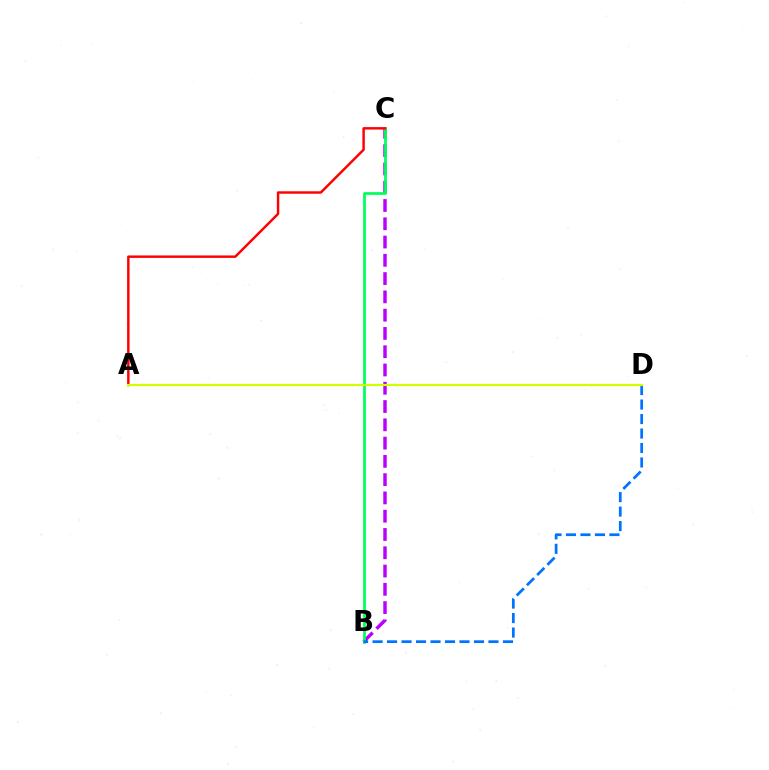{('B', 'C'): [{'color': '#b900ff', 'line_style': 'dashed', 'thickness': 2.48}, {'color': '#00ff5c', 'line_style': 'solid', 'thickness': 1.97}], ('A', 'C'): [{'color': '#ff0000', 'line_style': 'solid', 'thickness': 1.76}], ('B', 'D'): [{'color': '#0074ff', 'line_style': 'dashed', 'thickness': 1.97}], ('A', 'D'): [{'color': '#d1ff00', 'line_style': 'solid', 'thickness': 1.57}]}